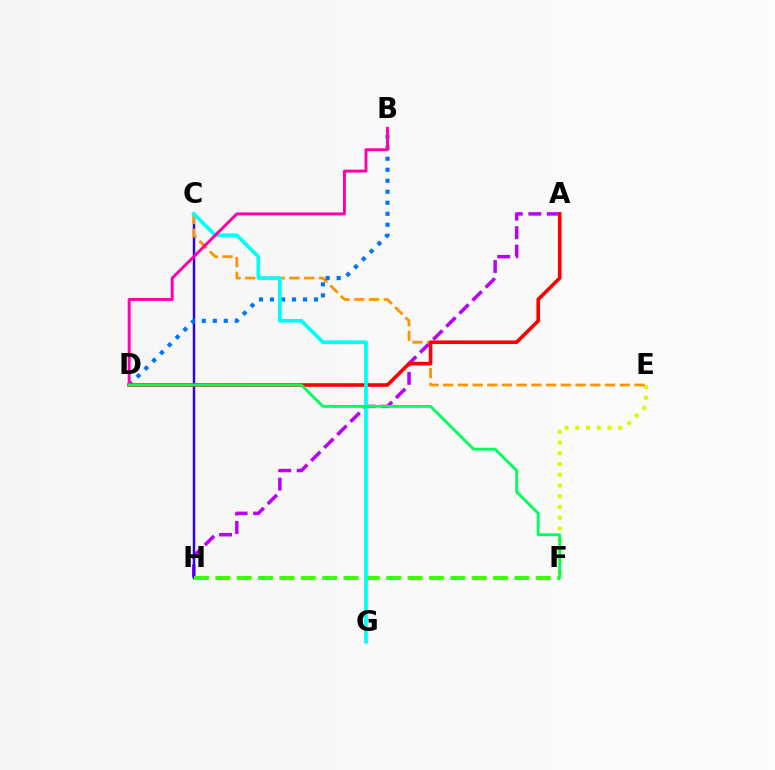{('A', 'H'): [{'color': '#b900ff', 'line_style': 'dashed', 'thickness': 2.51}], ('E', 'F'): [{'color': '#d1ff00', 'line_style': 'dotted', 'thickness': 2.92}], ('C', 'H'): [{'color': '#2500ff', 'line_style': 'solid', 'thickness': 1.74}], ('C', 'E'): [{'color': '#ff9400', 'line_style': 'dashed', 'thickness': 2.0}], ('B', 'D'): [{'color': '#0074ff', 'line_style': 'dotted', 'thickness': 2.99}, {'color': '#ff00ac', 'line_style': 'solid', 'thickness': 2.1}], ('A', 'D'): [{'color': '#ff0000', 'line_style': 'solid', 'thickness': 2.6}], ('F', 'H'): [{'color': '#3dff00', 'line_style': 'dashed', 'thickness': 2.9}], ('C', 'G'): [{'color': '#00fff6', 'line_style': 'solid', 'thickness': 2.68}], ('D', 'F'): [{'color': '#00ff5c', 'line_style': 'solid', 'thickness': 2.06}]}